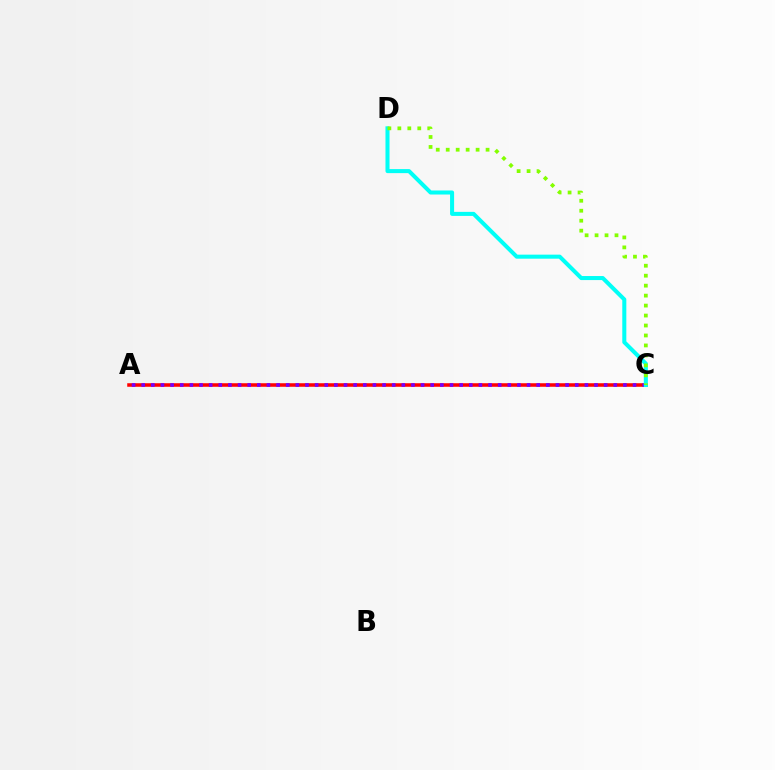{('A', 'C'): [{'color': '#ff0000', 'line_style': 'solid', 'thickness': 2.55}, {'color': '#7200ff', 'line_style': 'dotted', 'thickness': 2.62}], ('C', 'D'): [{'color': '#00fff6', 'line_style': 'solid', 'thickness': 2.91}, {'color': '#84ff00', 'line_style': 'dotted', 'thickness': 2.71}]}